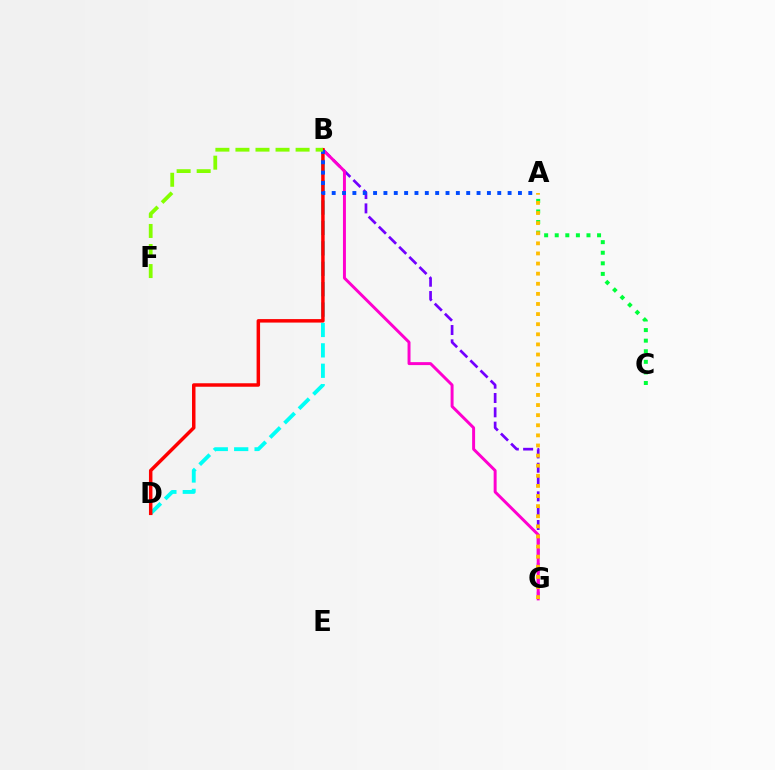{('B', 'G'): [{'color': '#7200ff', 'line_style': 'dashed', 'thickness': 1.94}, {'color': '#ff00cf', 'line_style': 'solid', 'thickness': 2.13}], ('B', 'D'): [{'color': '#00fff6', 'line_style': 'dashed', 'thickness': 2.77}, {'color': '#ff0000', 'line_style': 'solid', 'thickness': 2.51}], ('A', 'B'): [{'color': '#004bff', 'line_style': 'dotted', 'thickness': 2.81}], ('A', 'C'): [{'color': '#00ff39', 'line_style': 'dotted', 'thickness': 2.88}], ('B', 'F'): [{'color': '#84ff00', 'line_style': 'dashed', 'thickness': 2.72}], ('A', 'G'): [{'color': '#ffbd00', 'line_style': 'dotted', 'thickness': 2.75}]}